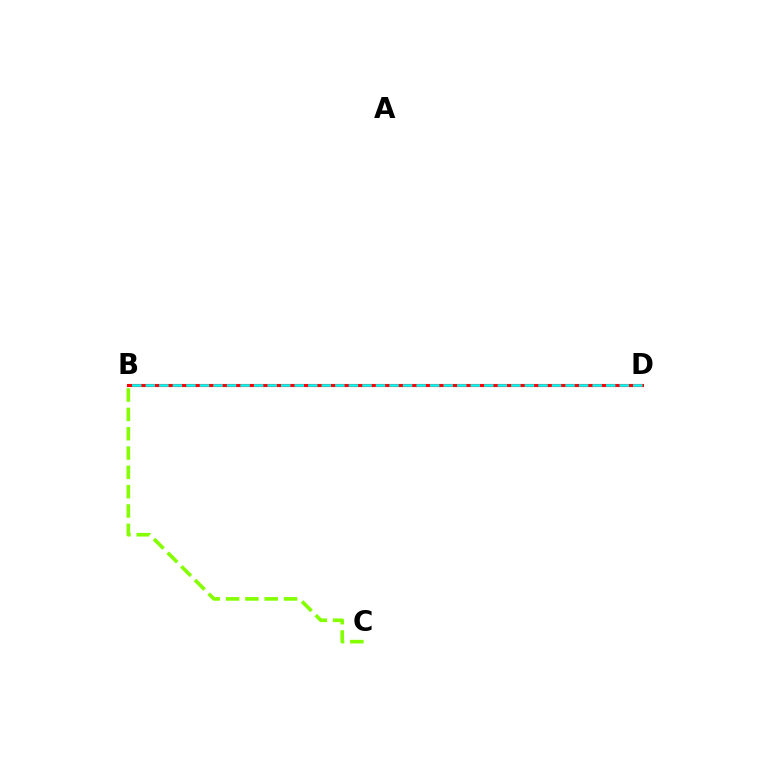{('B', 'C'): [{'color': '#84ff00', 'line_style': 'dashed', 'thickness': 2.62}], ('B', 'D'): [{'color': '#7200ff', 'line_style': 'dashed', 'thickness': 1.91}, {'color': '#ff0000', 'line_style': 'solid', 'thickness': 2.23}, {'color': '#00fff6', 'line_style': 'dashed', 'thickness': 1.84}]}